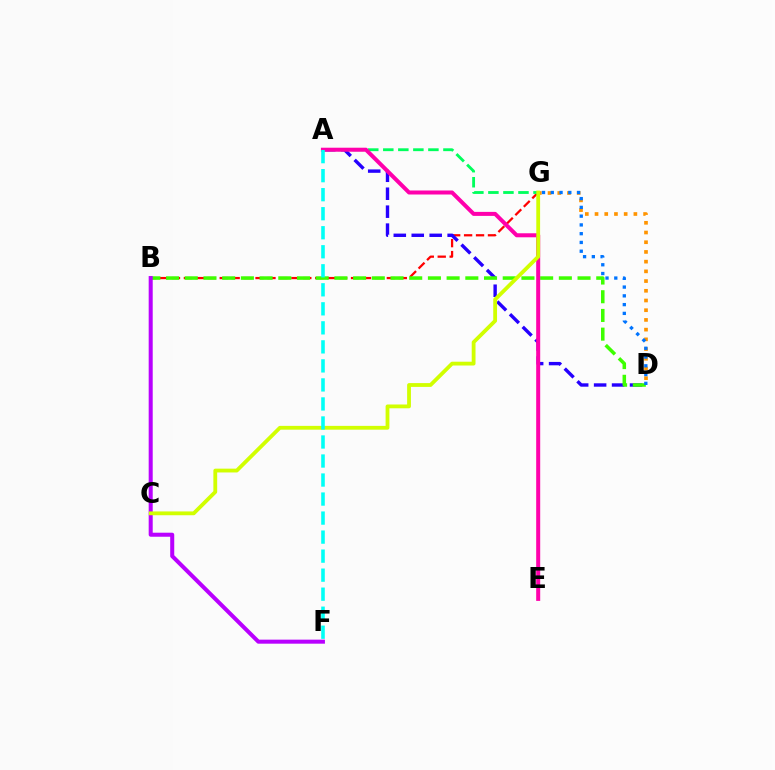{('B', 'G'): [{'color': '#ff0000', 'line_style': 'dashed', 'thickness': 1.62}], ('A', 'D'): [{'color': '#2500ff', 'line_style': 'dashed', 'thickness': 2.44}], ('A', 'G'): [{'color': '#00ff5c', 'line_style': 'dashed', 'thickness': 2.04}], ('D', 'G'): [{'color': '#ff9400', 'line_style': 'dotted', 'thickness': 2.64}, {'color': '#0074ff', 'line_style': 'dotted', 'thickness': 2.38}], ('B', 'D'): [{'color': '#3dff00', 'line_style': 'dashed', 'thickness': 2.54}], ('B', 'F'): [{'color': '#b900ff', 'line_style': 'solid', 'thickness': 2.9}], ('A', 'E'): [{'color': '#ff00ac', 'line_style': 'solid', 'thickness': 2.89}], ('C', 'G'): [{'color': '#d1ff00', 'line_style': 'solid', 'thickness': 2.74}], ('A', 'F'): [{'color': '#00fff6', 'line_style': 'dashed', 'thickness': 2.58}]}